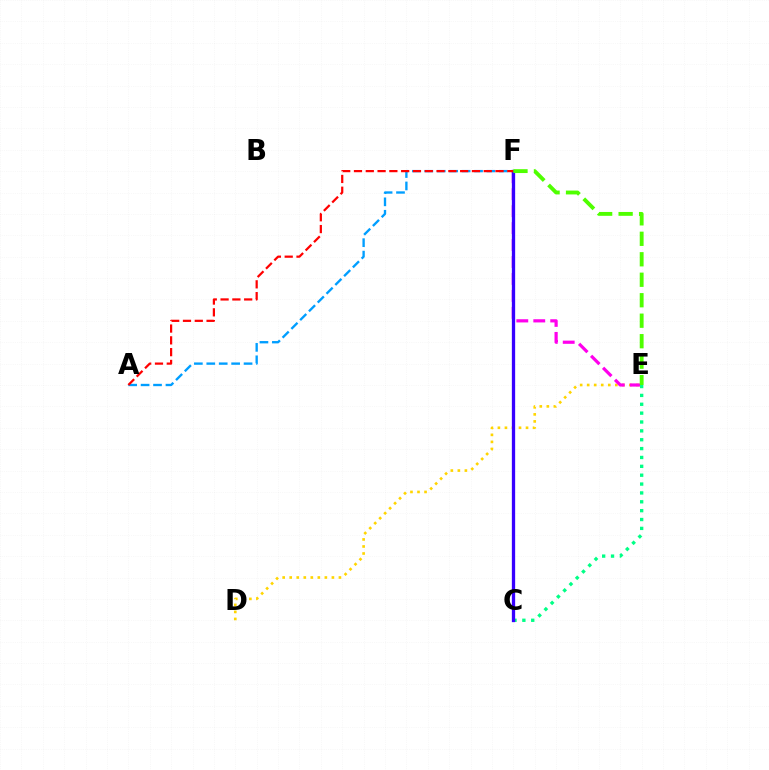{('A', 'F'): [{'color': '#009eff', 'line_style': 'dashed', 'thickness': 1.69}, {'color': '#ff0000', 'line_style': 'dashed', 'thickness': 1.6}], ('D', 'E'): [{'color': '#ffd500', 'line_style': 'dotted', 'thickness': 1.91}], ('E', 'F'): [{'color': '#ff00ed', 'line_style': 'dashed', 'thickness': 2.3}, {'color': '#4fff00', 'line_style': 'dashed', 'thickness': 2.78}], ('C', 'E'): [{'color': '#00ff86', 'line_style': 'dotted', 'thickness': 2.41}], ('C', 'F'): [{'color': '#3700ff', 'line_style': 'solid', 'thickness': 2.37}]}